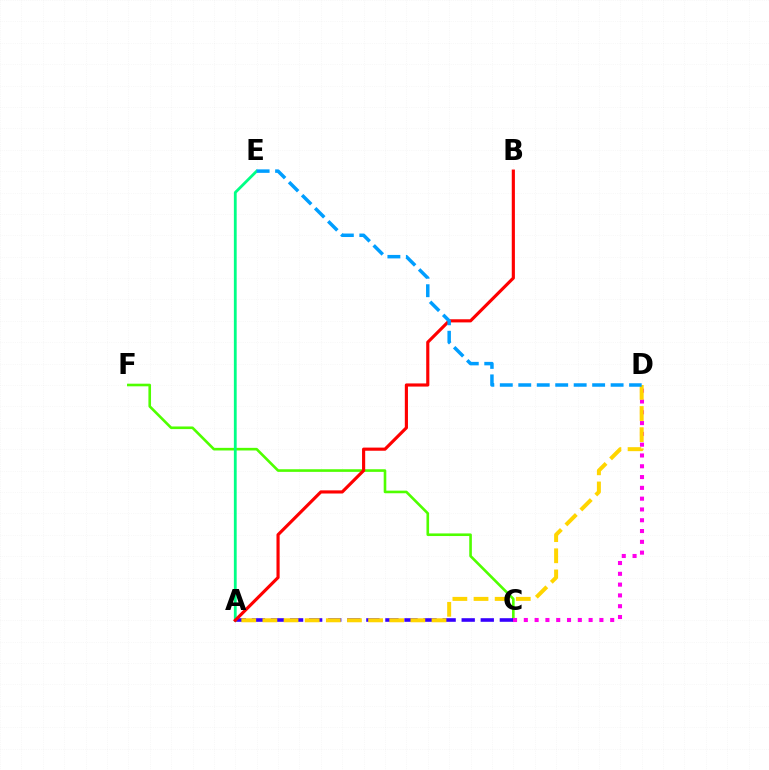{('C', 'F'): [{'color': '#4fff00', 'line_style': 'solid', 'thickness': 1.89}], ('C', 'D'): [{'color': '#ff00ed', 'line_style': 'dotted', 'thickness': 2.93}], ('A', 'C'): [{'color': '#3700ff', 'line_style': 'dashed', 'thickness': 2.59}], ('A', 'E'): [{'color': '#00ff86', 'line_style': 'solid', 'thickness': 2.02}], ('A', 'B'): [{'color': '#ff0000', 'line_style': 'solid', 'thickness': 2.26}], ('A', 'D'): [{'color': '#ffd500', 'line_style': 'dashed', 'thickness': 2.87}], ('D', 'E'): [{'color': '#009eff', 'line_style': 'dashed', 'thickness': 2.51}]}